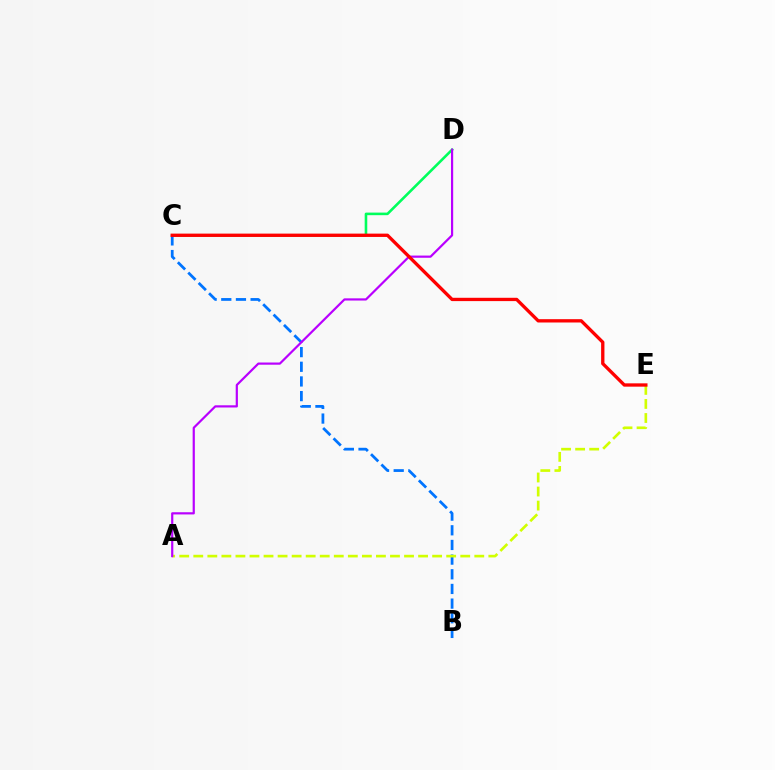{('C', 'D'): [{'color': '#00ff5c', 'line_style': 'solid', 'thickness': 1.87}], ('B', 'C'): [{'color': '#0074ff', 'line_style': 'dashed', 'thickness': 1.99}], ('A', 'E'): [{'color': '#d1ff00', 'line_style': 'dashed', 'thickness': 1.91}], ('A', 'D'): [{'color': '#b900ff', 'line_style': 'solid', 'thickness': 1.58}], ('C', 'E'): [{'color': '#ff0000', 'line_style': 'solid', 'thickness': 2.39}]}